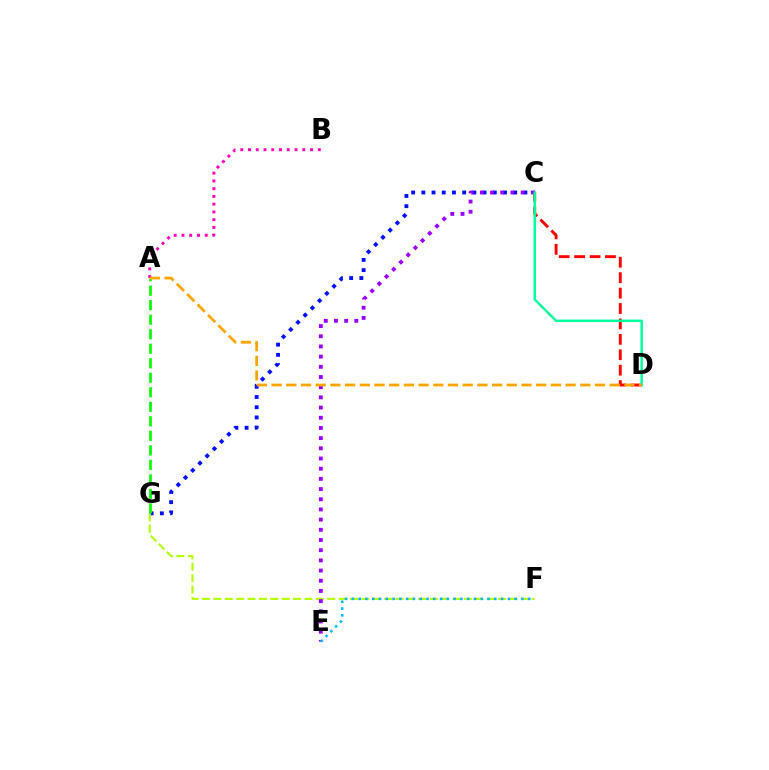{('C', 'D'): [{'color': '#ff0000', 'line_style': 'dashed', 'thickness': 2.09}, {'color': '#00ff9d', 'line_style': 'solid', 'thickness': 1.79}], ('C', 'G'): [{'color': '#0010ff', 'line_style': 'dotted', 'thickness': 2.77}], ('F', 'G'): [{'color': '#b3ff00', 'line_style': 'dashed', 'thickness': 1.55}], ('C', 'E'): [{'color': '#9b00ff', 'line_style': 'dotted', 'thickness': 2.77}], ('A', 'B'): [{'color': '#ff00bd', 'line_style': 'dotted', 'thickness': 2.11}], ('A', 'G'): [{'color': '#08ff00', 'line_style': 'dashed', 'thickness': 1.97}], ('E', 'F'): [{'color': '#00b5ff', 'line_style': 'dotted', 'thickness': 1.84}], ('A', 'D'): [{'color': '#ffa500', 'line_style': 'dashed', 'thickness': 2.0}]}